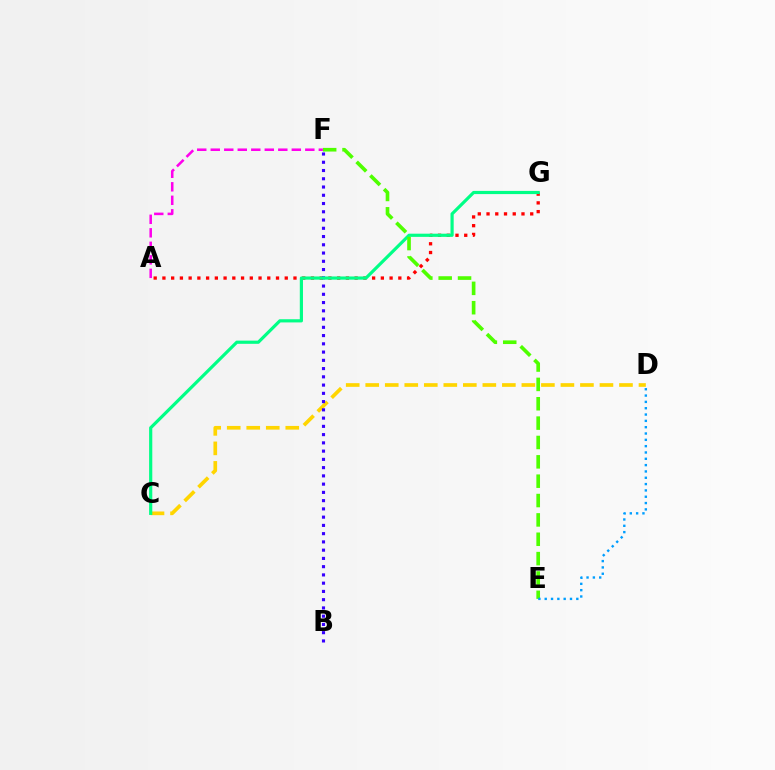{('C', 'D'): [{'color': '#ffd500', 'line_style': 'dashed', 'thickness': 2.65}], ('A', 'G'): [{'color': '#ff0000', 'line_style': 'dotted', 'thickness': 2.37}], ('B', 'F'): [{'color': '#3700ff', 'line_style': 'dotted', 'thickness': 2.24}], ('C', 'G'): [{'color': '#00ff86', 'line_style': 'solid', 'thickness': 2.29}], ('E', 'F'): [{'color': '#4fff00', 'line_style': 'dashed', 'thickness': 2.63}], ('A', 'F'): [{'color': '#ff00ed', 'line_style': 'dashed', 'thickness': 1.84}], ('D', 'E'): [{'color': '#009eff', 'line_style': 'dotted', 'thickness': 1.72}]}